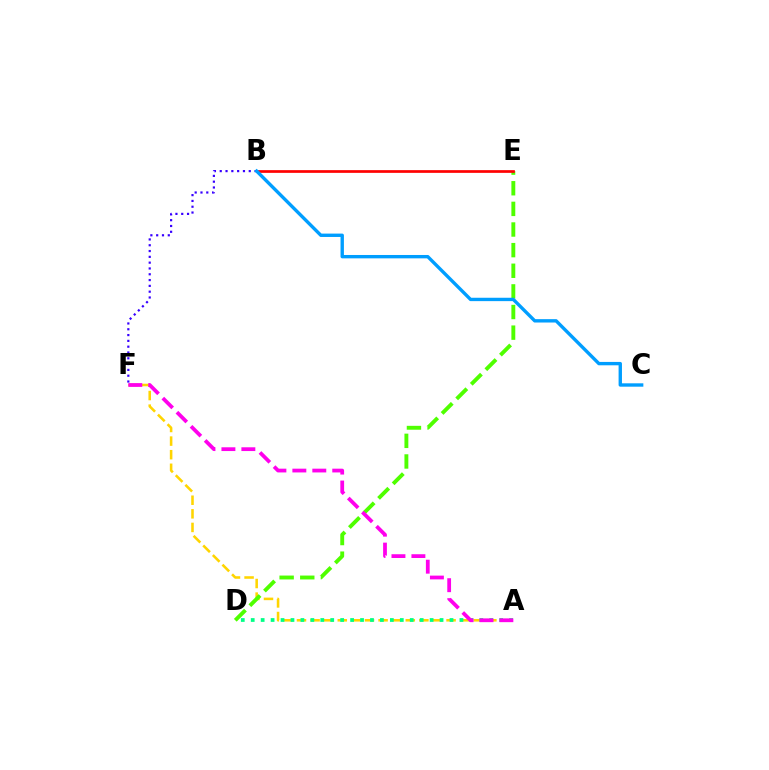{('A', 'F'): [{'color': '#ffd500', 'line_style': 'dashed', 'thickness': 1.85}, {'color': '#ff00ed', 'line_style': 'dashed', 'thickness': 2.71}], ('A', 'D'): [{'color': '#00ff86', 'line_style': 'dotted', 'thickness': 2.7}], ('D', 'E'): [{'color': '#4fff00', 'line_style': 'dashed', 'thickness': 2.8}], ('B', 'E'): [{'color': '#ff0000', 'line_style': 'solid', 'thickness': 1.95}], ('B', 'F'): [{'color': '#3700ff', 'line_style': 'dotted', 'thickness': 1.58}], ('B', 'C'): [{'color': '#009eff', 'line_style': 'solid', 'thickness': 2.43}]}